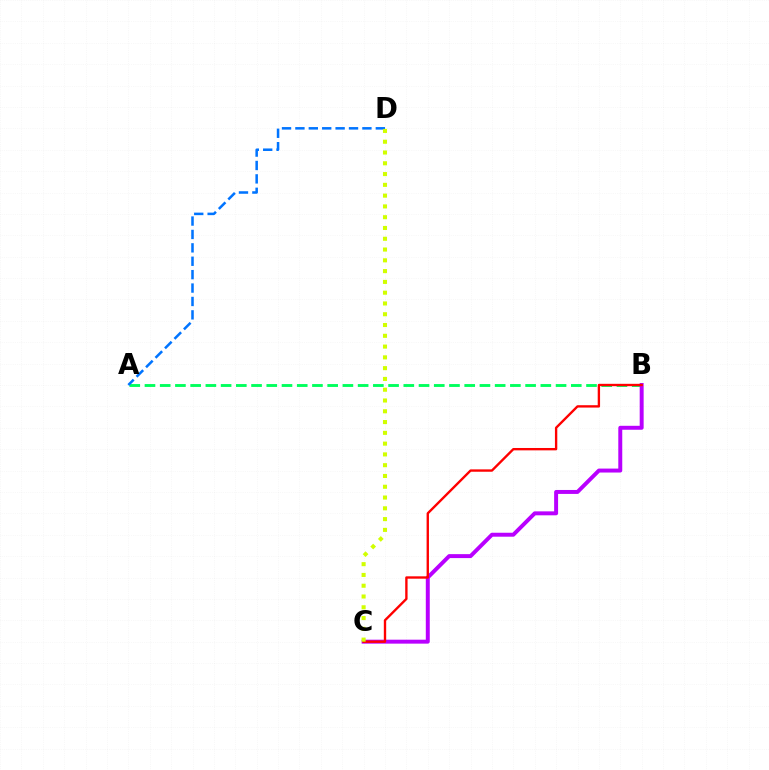{('A', 'B'): [{'color': '#00ff5c', 'line_style': 'dashed', 'thickness': 2.07}], ('A', 'D'): [{'color': '#0074ff', 'line_style': 'dashed', 'thickness': 1.82}], ('B', 'C'): [{'color': '#b900ff', 'line_style': 'solid', 'thickness': 2.84}, {'color': '#ff0000', 'line_style': 'solid', 'thickness': 1.7}], ('C', 'D'): [{'color': '#d1ff00', 'line_style': 'dotted', 'thickness': 2.93}]}